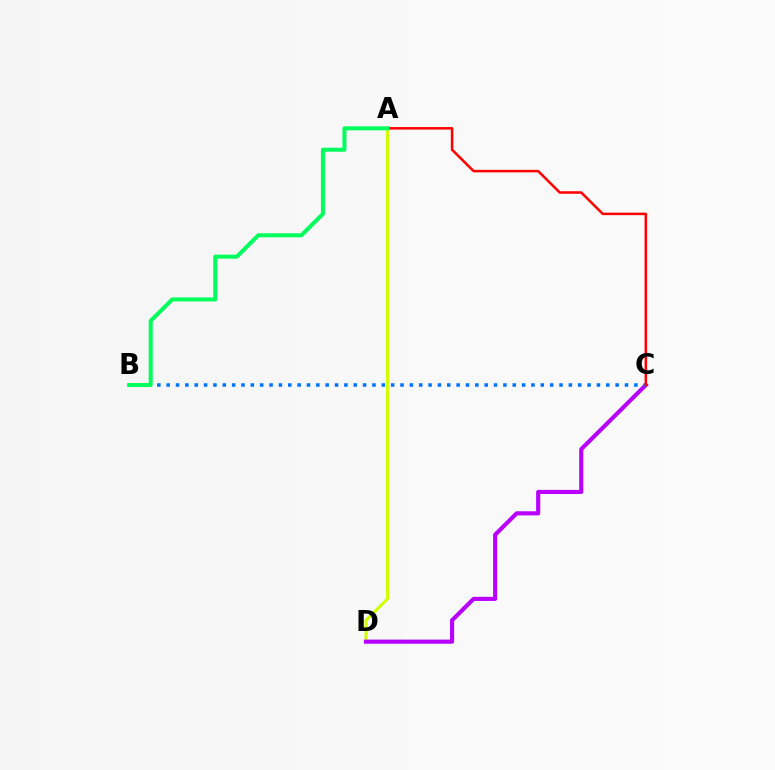{('A', 'D'): [{'color': '#d1ff00', 'line_style': 'solid', 'thickness': 2.16}], ('C', 'D'): [{'color': '#b900ff', 'line_style': 'solid', 'thickness': 2.96}], ('B', 'C'): [{'color': '#0074ff', 'line_style': 'dotted', 'thickness': 2.54}], ('A', 'C'): [{'color': '#ff0000', 'line_style': 'solid', 'thickness': 1.81}], ('A', 'B'): [{'color': '#00ff5c', 'line_style': 'solid', 'thickness': 2.89}]}